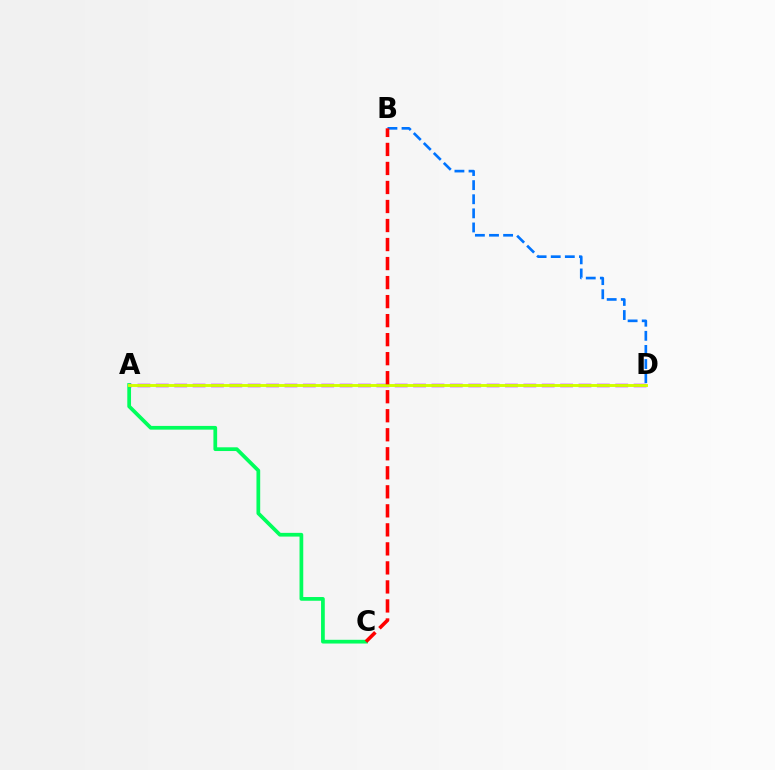{('B', 'D'): [{'color': '#0074ff', 'line_style': 'dashed', 'thickness': 1.92}], ('A', 'C'): [{'color': '#00ff5c', 'line_style': 'solid', 'thickness': 2.68}], ('A', 'D'): [{'color': '#b900ff', 'line_style': 'dashed', 'thickness': 2.5}, {'color': '#d1ff00', 'line_style': 'solid', 'thickness': 2.09}], ('B', 'C'): [{'color': '#ff0000', 'line_style': 'dashed', 'thickness': 2.58}]}